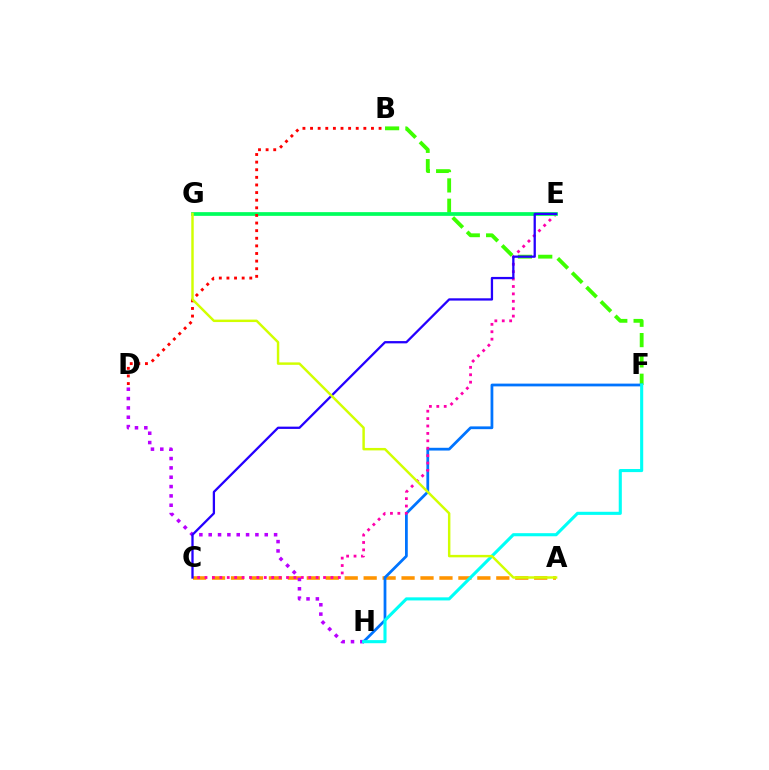{('A', 'C'): [{'color': '#ff9400', 'line_style': 'dashed', 'thickness': 2.57}], ('D', 'H'): [{'color': '#b900ff', 'line_style': 'dotted', 'thickness': 2.54}], ('B', 'F'): [{'color': '#3dff00', 'line_style': 'dashed', 'thickness': 2.76}], ('F', 'H'): [{'color': '#0074ff', 'line_style': 'solid', 'thickness': 1.99}, {'color': '#00fff6', 'line_style': 'solid', 'thickness': 2.23}], ('C', 'E'): [{'color': '#ff00ac', 'line_style': 'dotted', 'thickness': 2.01}, {'color': '#2500ff', 'line_style': 'solid', 'thickness': 1.65}], ('E', 'G'): [{'color': '#00ff5c', 'line_style': 'solid', 'thickness': 2.68}], ('B', 'D'): [{'color': '#ff0000', 'line_style': 'dotted', 'thickness': 2.07}], ('A', 'G'): [{'color': '#d1ff00', 'line_style': 'solid', 'thickness': 1.77}]}